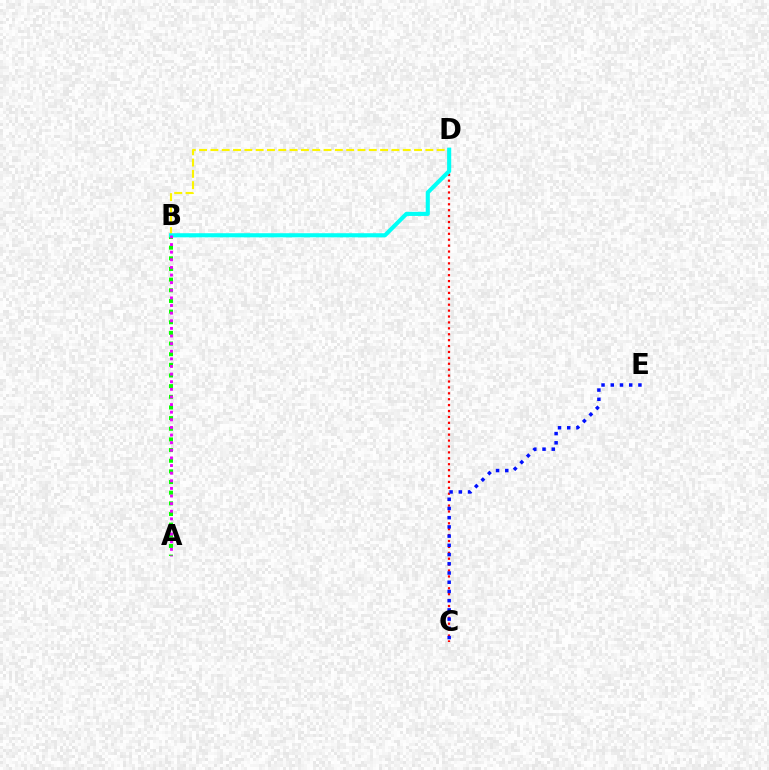{('A', 'B'): [{'color': '#08ff00', 'line_style': 'dotted', 'thickness': 2.89}, {'color': '#ee00ff', 'line_style': 'dotted', 'thickness': 2.07}], ('C', 'D'): [{'color': '#ff0000', 'line_style': 'dotted', 'thickness': 1.61}], ('B', 'D'): [{'color': '#fcf500', 'line_style': 'dashed', 'thickness': 1.54}, {'color': '#00fff6', 'line_style': 'solid', 'thickness': 2.95}], ('C', 'E'): [{'color': '#0010ff', 'line_style': 'dotted', 'thickness': 2.51}]}